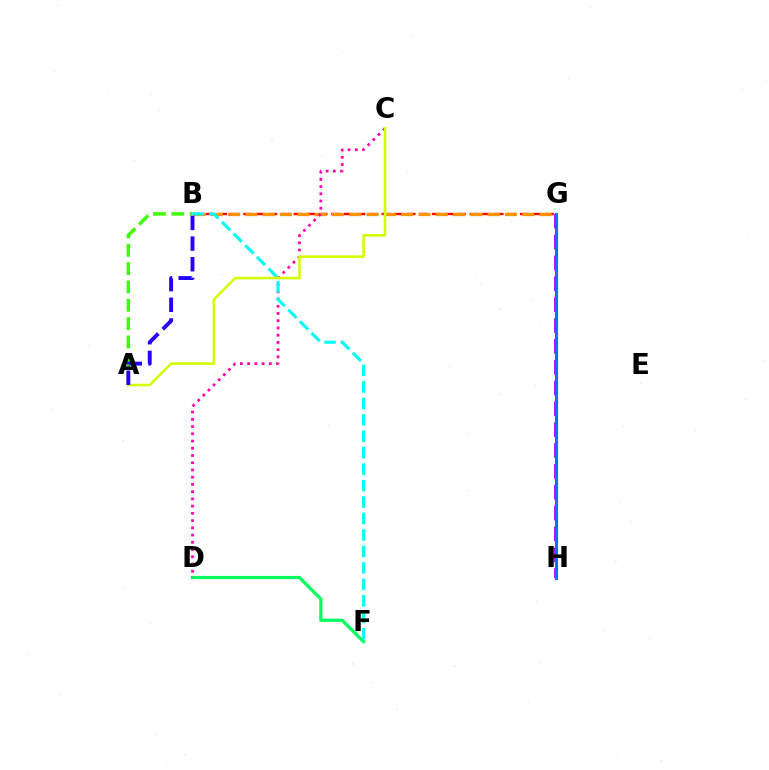{('B', 'G'): [{'color': '#ff0000', 'line_style': 'dashed', 'thickness': 1.71}, {'color': '#ff9400', 'line_style': 'dashed', 'thickness': 2.35}], ('D', 'F'): [{'color': '#00ff5c', 'line_style': 'solid', 'thickness': 2.29}], ('G', 'H'): [{'color': '#b900ff', 'line_style': 'dashed', 'thickness': 2.83}, {'color': '#0074ff', 'line_style': 'solid', 'thickness': 2.23}], ('C', 'D'): [{'color': '#ff00ac', 'line_style': 'dotted', 'thickness': 1.97}], ('A', 'B'): [{'color': '#3dff00', 'line_style': 'dashed', 'thickness': 2.49}, {'color': '#2500ff', 'line_style': 'dashed', 'thickness': 2.81}], ('B', 'F'): [{'color': '#00fff6', 'line_style': 'dashed', 'thickness': 2.23}], ('A', 'C'): [{'color': '#d1ff00', 'line_style': 'solid', 'thickness': 1.83}]}